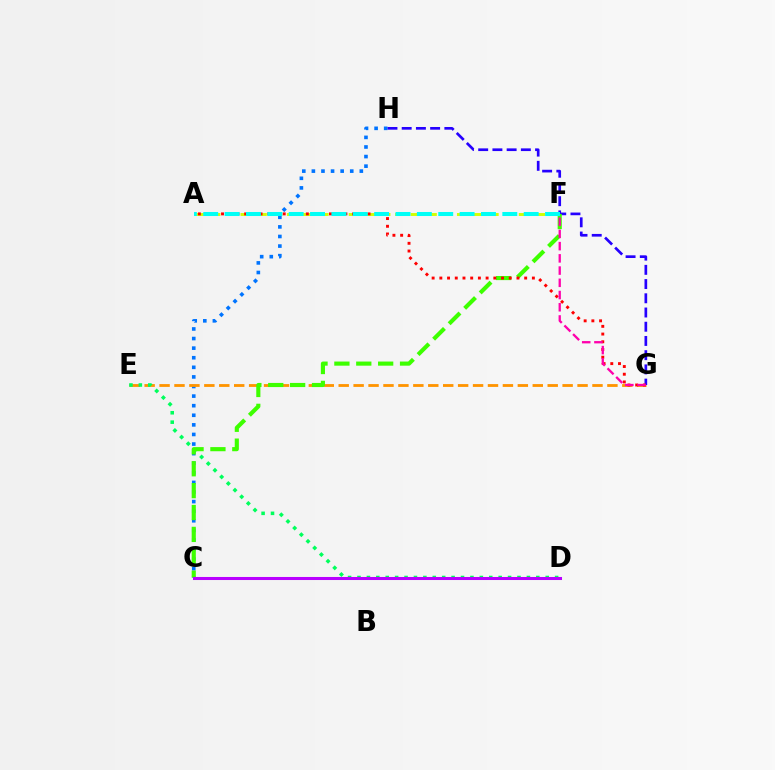{('C', 'H'): [{'color': '#0074ff', 'line_style': 'dotted', 'thickness': 2.61}], ('A', 'F'): [{'color': '#d1ff00', 'line_style': 'dashed', 'thickness': 2.1}, {'color': '#00fff6', 'line_style': 'dashed', 'thickness': 2.9}], ('E', 'G'): [{'color': '#ff9400', 'line_style': 'dashed', 'thickness': 2.03}], ('D', 'E'): [{'color': '#00ff5c', 'line_style': 'dotted', 'thickness': 2.56}], ('G', 'H'): [{'color': '#2500ff', 'line_style': 'dashed', 'thickness': 1.93}], ('C', 'F'): [{'color': '#3dff00', 'line_style': 'dashed', 'thickness': 2.97}], ('C', 'D'): [{'color': '#b900ff', 'line_style': 'solid', 'thickness': 2.19}], ('A', 'G'): [{'color': '#ff0000', 'line_style': 'dotted', 'thickness': 2.1}], ('F', 'G'): [{'color': '#ff00ac', 'line_style': 'dashed', 'thickness': 1.66}]}